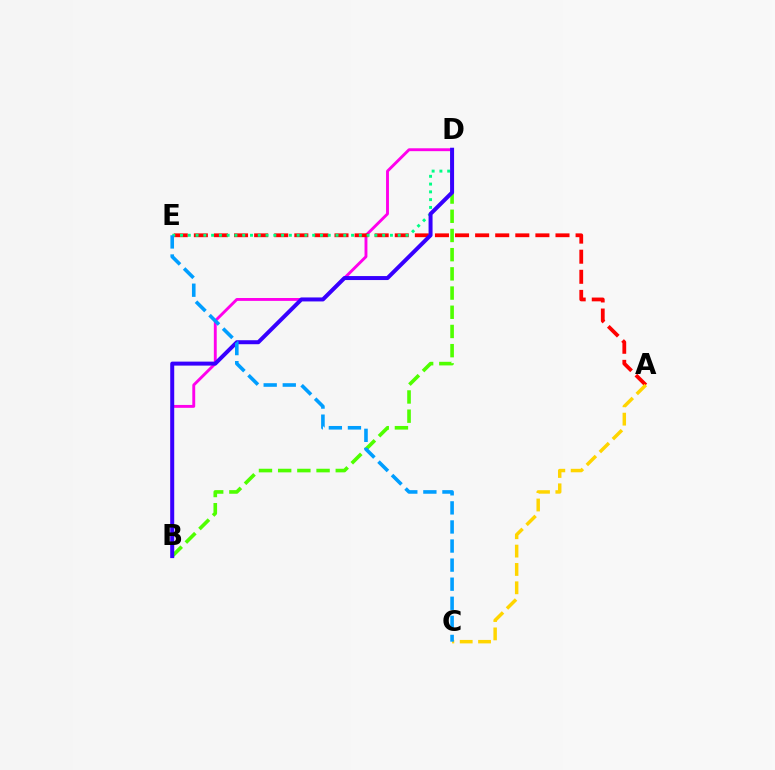{('B', 'D'): [{'color': '#ff00ed', 'line_style': 'solid', 'thickness': 2.08}, {'color': '#4fff00', 'line_style': 'dashed', 'thickness': 2.61}, {'color': '#3700ff', 'line_style': 'solid', 'thickness': 2.87}], ('A', 'E'): [{'color': '#ff0000', 'line_style': 'dashed', 'thickness': 2.73}], ('A', 'C'): [{'color': '#ffd500', 'line_style': 'dashed', 'thickness': 2.49}], ('D', 'E'): [{'color': '#00ff86', 'line_style': 'dotted', 'thickness': 2.11}], ('C', 'E'): [{'color': '#009eff', 'line_style': 'dashed', 'thickness': 2.59}]}